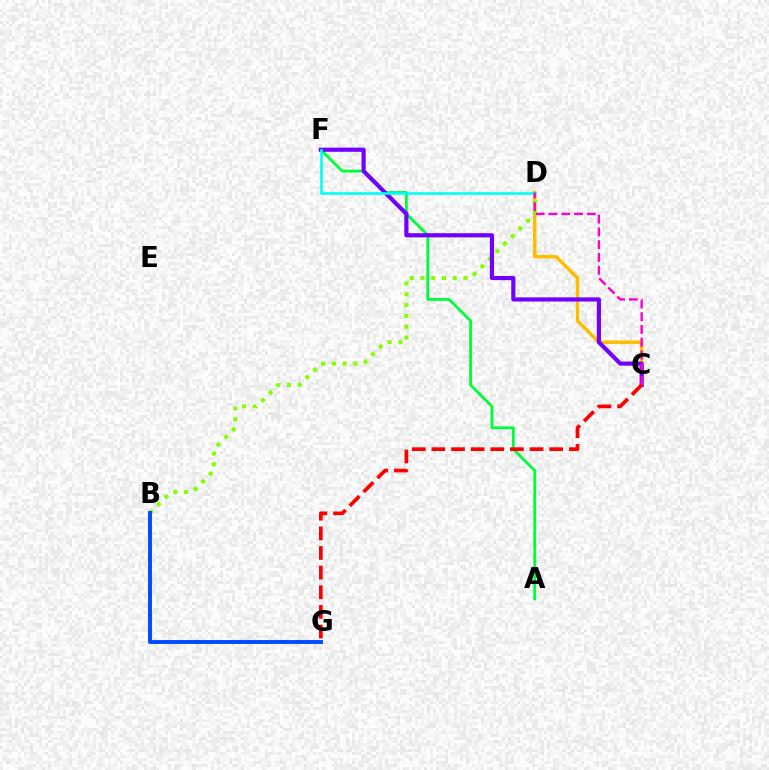{('C', 'D'): [{'color': '#ffbd00', 'line_style': 'solid', 'thickness': 2.5}, {'color': '#ff00cf', 'line_style': 'dashed', 'thickness': 1.74}], ('B', 'D'): [{'color': '#84ff00', 'line_style': 'dotted', 'thickness': 2.93}], ('A', 'F'): [{'color': '#00ff39', 'line_style': 'solid', 'thickness': 2.03}], ('C', 'F'): [{'color': '#7200ff', 'line_style': 'solid', 'thickness': 2.99}], ('D', 'F'): [{'color': '#00fff6', 'line_style': 'solid', 'thickness': 1.88}], ('B', 'G'): [{'color': '#004bff', 'line_style': 'solid', 'thickness': 2.81}], ('C', 'G'): [{'color': '#ff0000', 'line_style': 'dashed', 'thickness': 2.67}]}